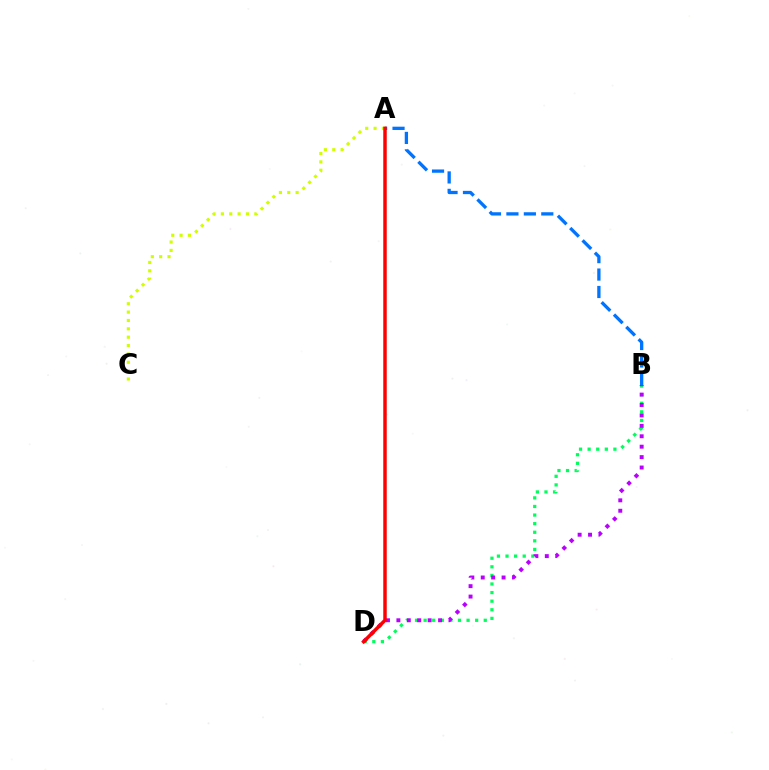{('A', 'B'): [{'color': '#0074ff', 'line_style': 'dashed', 'thickness': 2.37}], ('A', 'C'): [{'color': '#d1ff00', 'line_style': 'dotted', 'thickness': 2.27}], ('B', 'D'): [{'color': '#00ff5c', 'line_style': 'dotted', 'thickness': 2.33}, {'color': '#b900ff', 'line_style': 'dotted', 'thickness': 2.83}], ('A', 'D'): [{'color': '#ff0000', 'line_style': 'solid', 'thickness': 2.49}]}